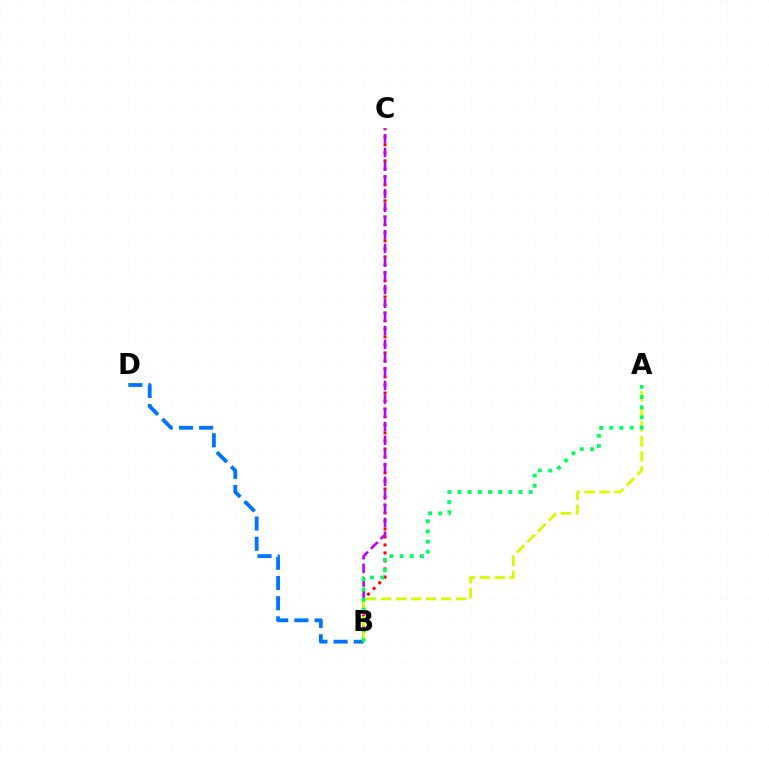{('B', 'D'): [{'color': '#0074ff', 'line_style': 'dashed', 'thickness': 2.74}], ('B', 'C'): [{'color': '#ff0000', 'line_style': 'dotted', 'thickness': 2.17}, {'color': '#b900ff', 'line_style': 'dashed', 'thickness': 1.86}], ('A', 'B'): [{'color': '#d1ff00', 'line_style': 'dashed', 'thickness': 2.04}, {'color': '#00ff5c', 'line_style': 'dotted', 'thickness': 2.76}]}